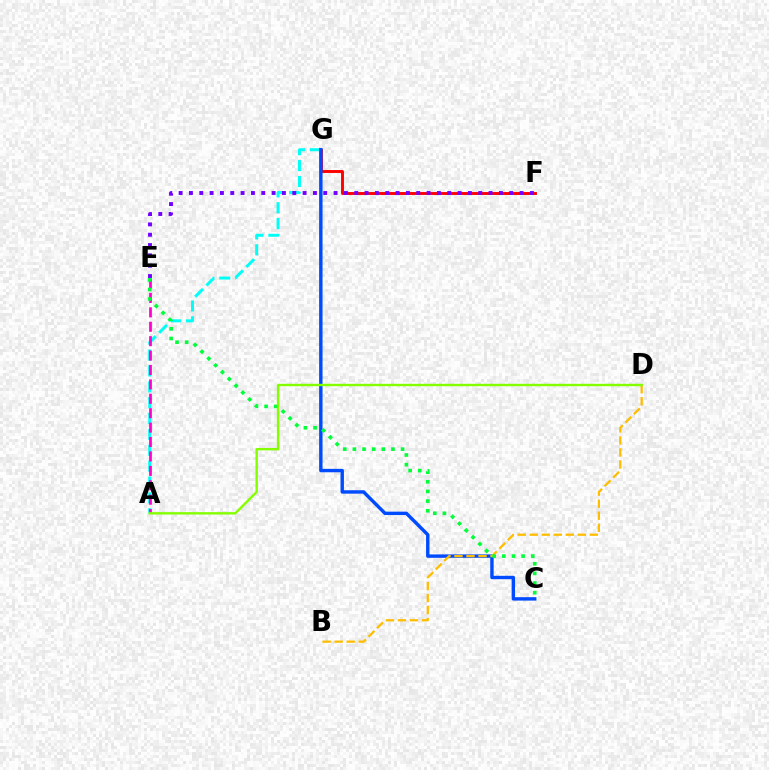{('A', 'G'): [{'color': '#00fff6', 'line_style': 'dashed', 'thickness': 2.16}], ('F', 'G'): [{'color': '#ff0000', 'line_style': 'solid', 'thickness': 2.09}], ('A', 'E'): [{'color': '#ff00cf', 'line_style': 'dashed', 'thickness': 1.96}], ('C', 'G'): [{'color': '#004bff', 'line_style': 'solid', 'thickness': 2.46}], ('E', 'F'): [{'color': '#7200ff', 'line_style': 'dotted', 'thickness': 2.81}], ('B', 'D'): [{'color': '#ffbd00', 'line_style': 'dashed', 'thickness': 1.63}], ('C', 'E'): [{'color': '#00ff39', 'line_style': 'dotted', 'thickness': 2.62}], ('A', 'D'): [{'color': '#84ff00', 'line_style': 'solid', 'thickness': 1.72}]}